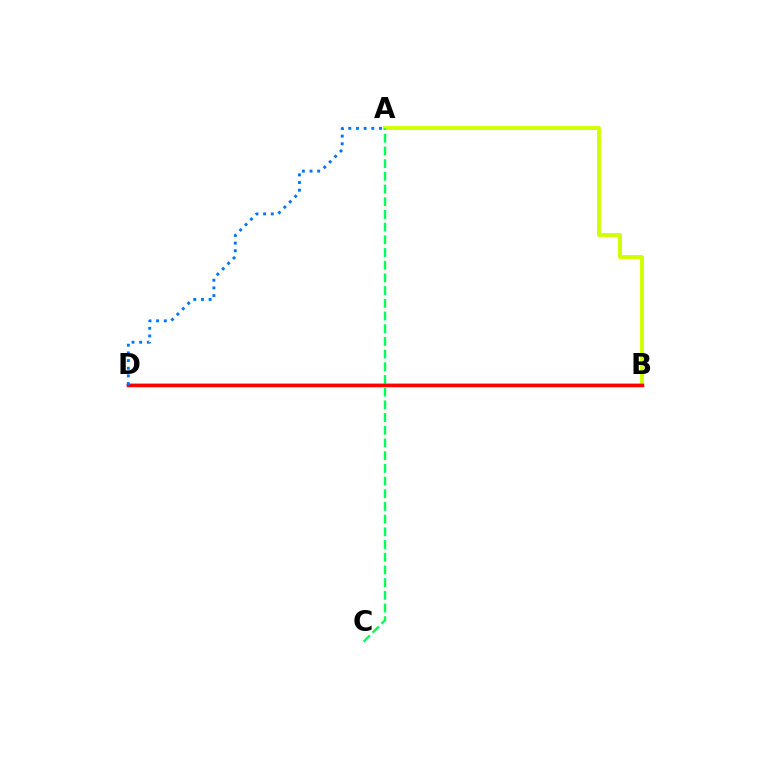{('A', 'B'): [{'color': '#d1ff00', 'line_style': 'solid', 'thickness': 2.82}], ('B', 'D'): [{'color': '#b900ff', 'line_style': 'solid', 'thickness': 1.8}, {'color': '#ff0000', 'line_style': 'solid', 'thickness': 2.5}], ('A', 'C'): [{'color': '#00ff5c', 'line_style': 'dashed', 'thickness': 1.72}], ('A', 'D'): [{'color': '#0074ff', 'line_style': 'dotted', 'thickness': 2.08}]}